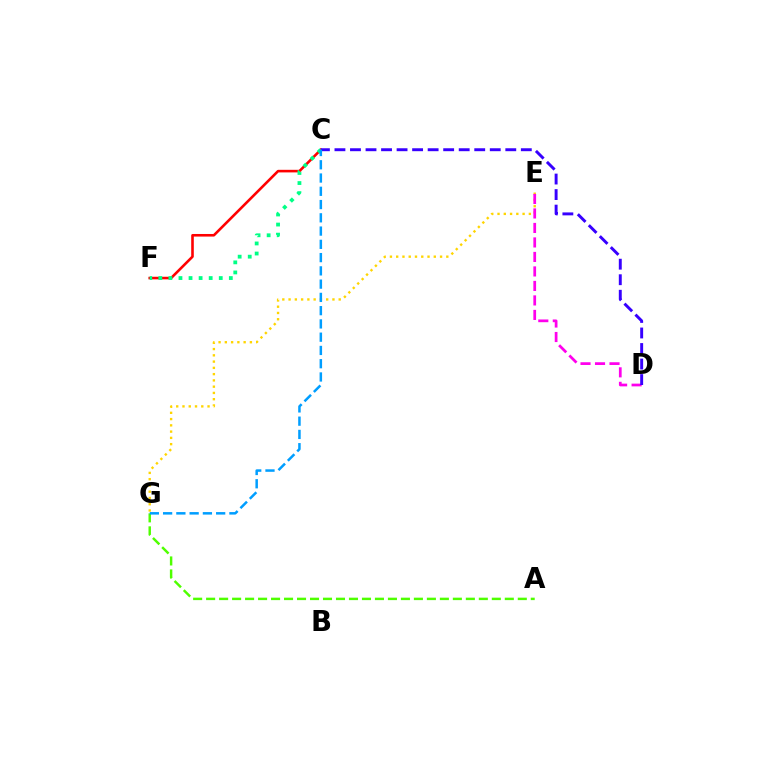{('E', 'G'): [{'color': '#ffd500', 'line_style': 'dotted', 'thickness': 1.7}], ('C', 'F'): [{'color': '#ff0000', 'line_style': 'solid', 'thickness': 1.87}, {'color': '#00ff86', 'line_style': 'dotted', 'thickness': 2.74}], ('D', 'E'): [{'color': '#ff00ed', 'line_style': 'dashed', 'thickness': 1.97}], ('C', 'D'): [{'color': '#3700ff', 'line_style': 'dashed', 'thickness': 2.11}], ('A', 'G'): [{'color': '#4fff00', 'line_style': 'dashed', 'thickness': 1.76}], ('C', 'G'): [{'color': '#009eff', 'line_style': 'dashed', 'thickness': 1.8}]}